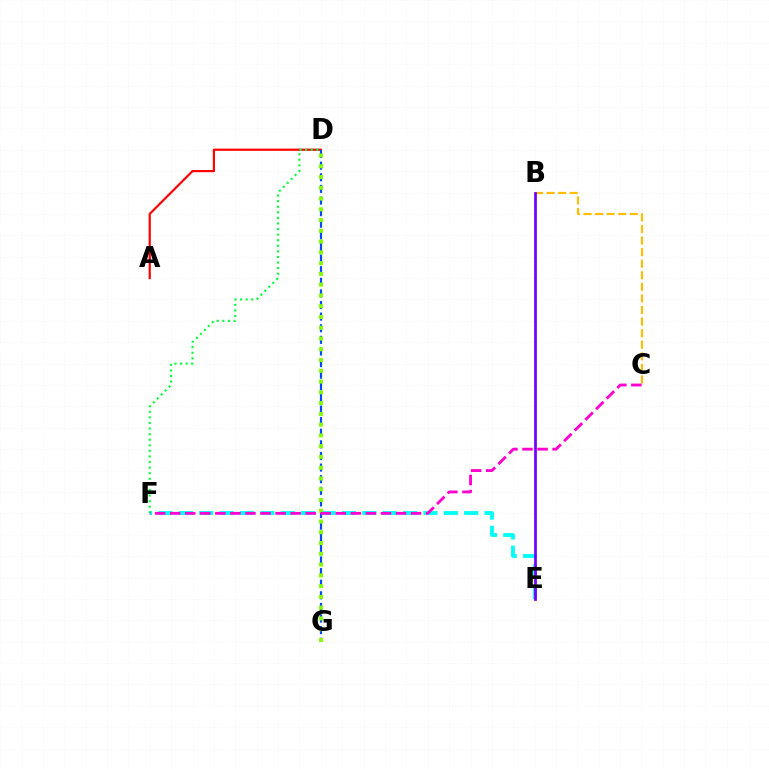{('E', 'F'): [{'color': '#00fff6', 'line_style': 'dashed', 'thickness': 2.77}], ('B', 'C'): [{'color': '#ffbd00', 'line_style': 'dashed', 'thickness': 1.57}], ('A', 'D'): [{'color': '#ff0000', 'line_style': 'solid', 'thickness': 1.57}], ('D', 'G'): [{'color': '#004bff', 'line_style': 'dashed', 'thickness': 1.58}, {'color': '#84ff00', 'line_style': 'dotted', 'thickness': 2.93}], ('B', 'E'): [{'color': '#7200ff', 'line_style': 'solid', 'thickness': 1.97}], ('D', 'F'): [{'color': '#00ff39', 'line_style': 'dotted', 'thickness': 1.52}], ('C', 'F'): [{'color': '#ff00cf', 'line_style': 'dashed', 'thickness': 2.05}]}